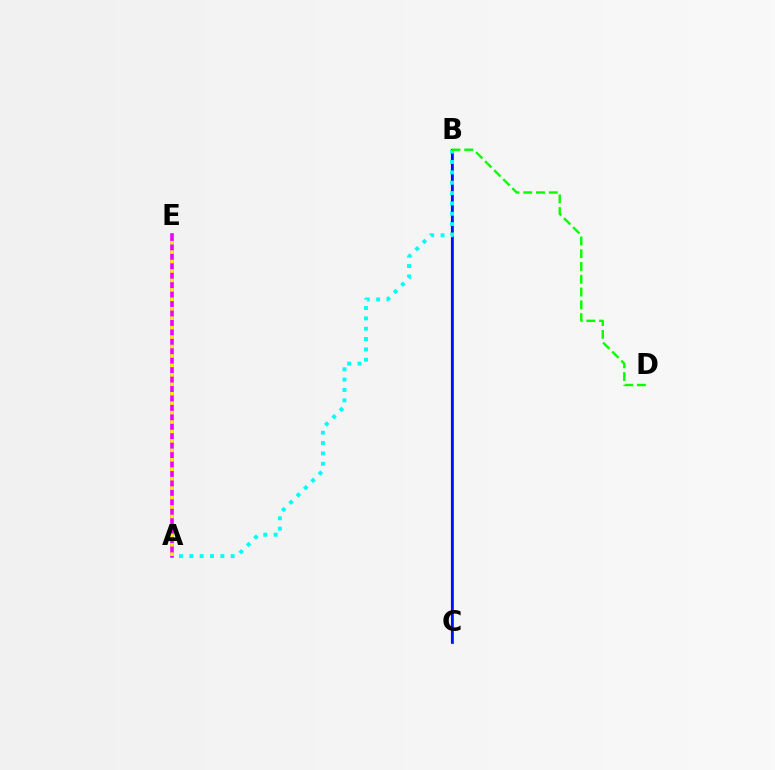{('B', 'C'): [{'color': '#ff0000', 'line_style': 'solid', 'thickness': 2.14}, {'color': '#0010ff', 'line_style': 'solid', 'thickness': 1.55}], ('A', 'B'): [{'color': '#00fff6', 'line_style': 'dotted', 'thickness': 2.81}], ('A', 'E'): [{'color': '#ee00ff', 'line_style': 'solid', 'thickness': 2.58}, {'color': '#fcf500', 'line_style': 'dotted', 'thickness': 2.57}], ('B', 'D'): [{'color': '#08ff00', 'line_style': 'dashed', 'thickness': 1.74}]}